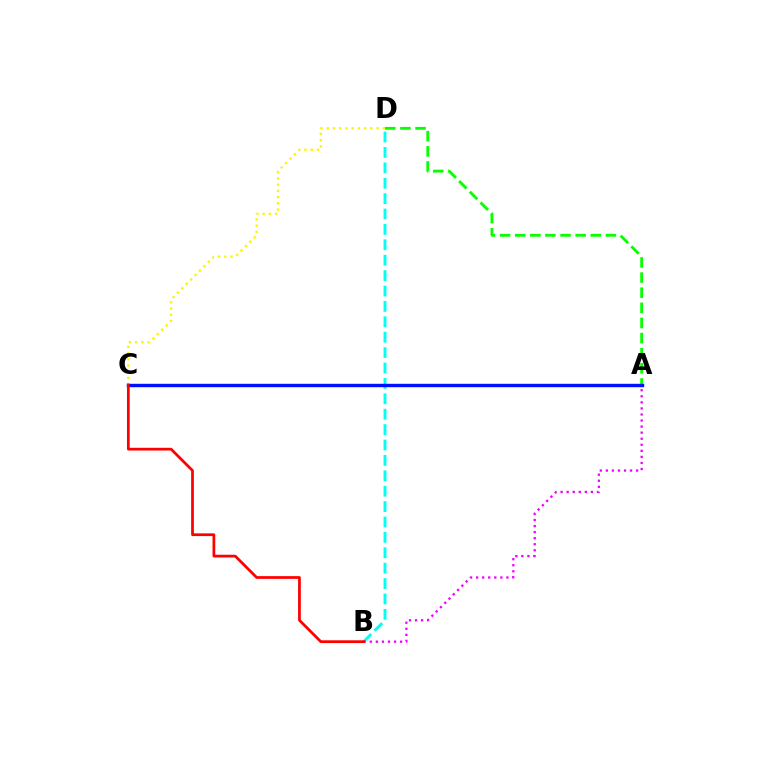{('B', 'D'): [{'color': '#00fff6', 'line_style': 'dashed', 'thickness': 2.09}], ('A', 'D'): [{'color': '#08ff00', 'line_style': 'dashed', 'thickness': 2.05}], ('C', 'D'): [{'color': '#fcf500', 'line_style': 'dotted', 'thickness': 1.69}], ('A', 'B'): [{'color': '#ee00ff', 'line_style': 'dotted', 'thickness': 1.65}], ('A', 'C'): [{'color': '#0010ff', 'line_style': 'solid', 'thickness': 2.46}], ('B', 'C'): [{'color': '#ff0000', 'line_style': 'solid', 'thickness': 1.97}]}